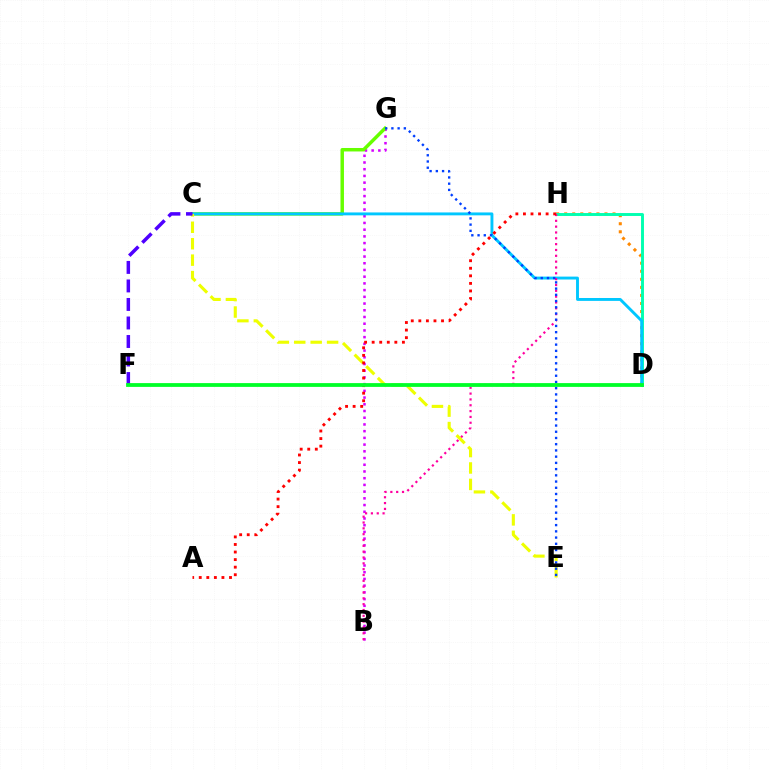{('B', 'G'): [{'color': '#d600ff', 'line_style': 'dotted', 'thickness': 1.82}], ('C', 'G'): [{'color': '#66ff00', 'line_style': 'solid', 'thickness': 2.5}], ('D', 'H'): [{'color': '#ff8800', 'line_style': 'dotted', 'thickness': 2.19}, {'color': '#00ffaf', 'line_style': 'solid', 'thickness': 2.1}], ('C', 'D'): [{'color': '#00c7ff', 'line_style': 'solid', 'thickness': 2.09}], ('B', 'H'): [{'color': '#ff00a0', 'line_style': 'dotted', 'thickness': 1.58}], ('C', 'E'): [{'color': '#eeff00', 'line_style': 'dashed', 'thickness': 2.23}], ('E', 'G'): [{'color': '#003fff', 'line_style': 'dotted', 'thickness': 1.69}], ('C', 'F'): [{'color': '#4f00ff', 'line_style': 'dashed', 'thickness': 2.52}], ('A', 'H'): [{'color': '#ff0000', 'line_style': 'dotted', 'thickness': 2.05}], ('D', 'F'): [{'color': '#00ff27', 'line_style': 'solid', 'thickness': 2.72}]}